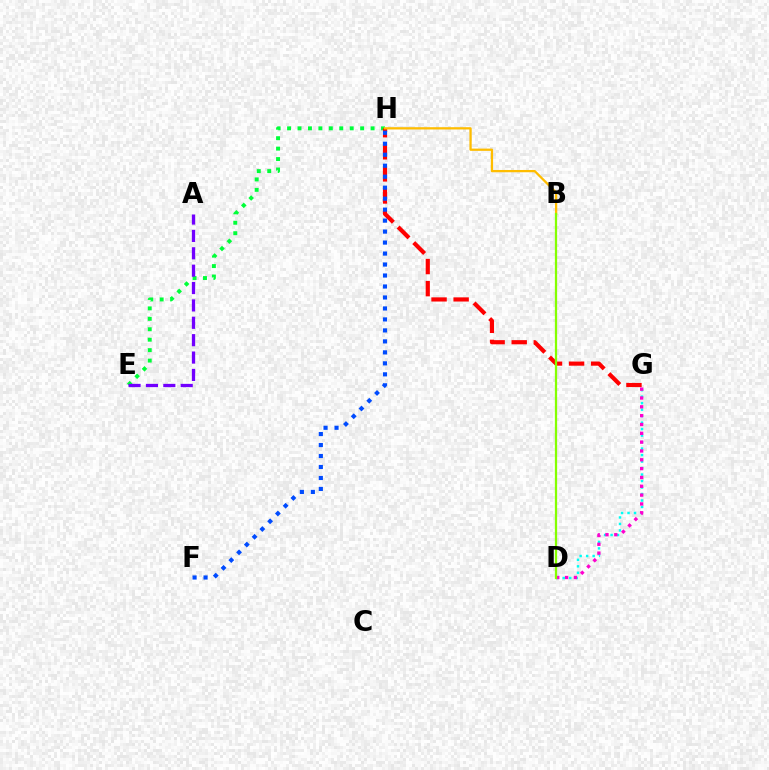{('E', 'H'): [{'color': '#00ff39', 'line_style': 'dotted', 'thickness': 2.84}], ('D', 'G'): [{'color': '#00fff6', 'line_style': 'dotted', 'thickness': 1.76}, {'color': '#ff00cf', 'line_style': 'dotted', 'thickness': 2.4}], ('G', 'H'): [{'color': '#ff0000', 'line_style': 'dashed', 'thickness': 3.0}], ('B', 'H'): [{'color': '#ffbd00', 'line_style': 'solid', 'thickness': 1.63}], ('A', 'E'): [{'color': '#7200ff', 'line_style': 'dashed', 'thickness': 2.36}], ('F', 'H'): [{'color': '#004bff', 'line_style': 'dotted', 'thickness': 2.98}], ('B', 'D'): [{'color': '#84ff00', 'line_style': 'solid', 'thickness': 1.63}]}